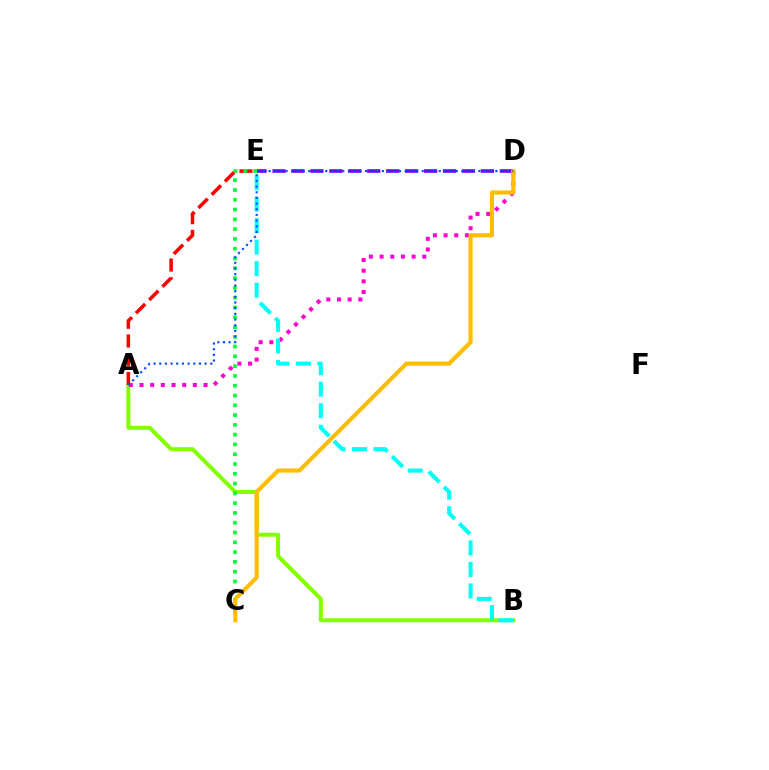{('A', 'B'): [{'color': '#84ff00', 'line_style': 'solid', 'thickness': 2.89}], ('D', 'E'): [{'color': '#7200ff', 'line_style': 'dashed', 'thickness': 2.57}], ('A', 'E'): [{'color': '#ff0000', 'line_style': 'dashed', 'thickness': 2.55}], ('C', 'E'): [{'color': '#00ff39', 'line_style': 'dotted', 'thickness': 2.66}], ('A', 'D'): [{'color': '#ff00cf', 'line_style': 'dotted', 'thickness': 2.9}, {'color': '#004bff', 'line_style': 'dotted', 'thickness': 1.54}], ('C', 'D'): [{'color': '#ffbd00', 'line_style': 'solid', 'thickness': 2.97}], ('B', 'E'): [{'color': '#00fff6', 'line_style': 'dashed', 'thickness': 2.92}]}